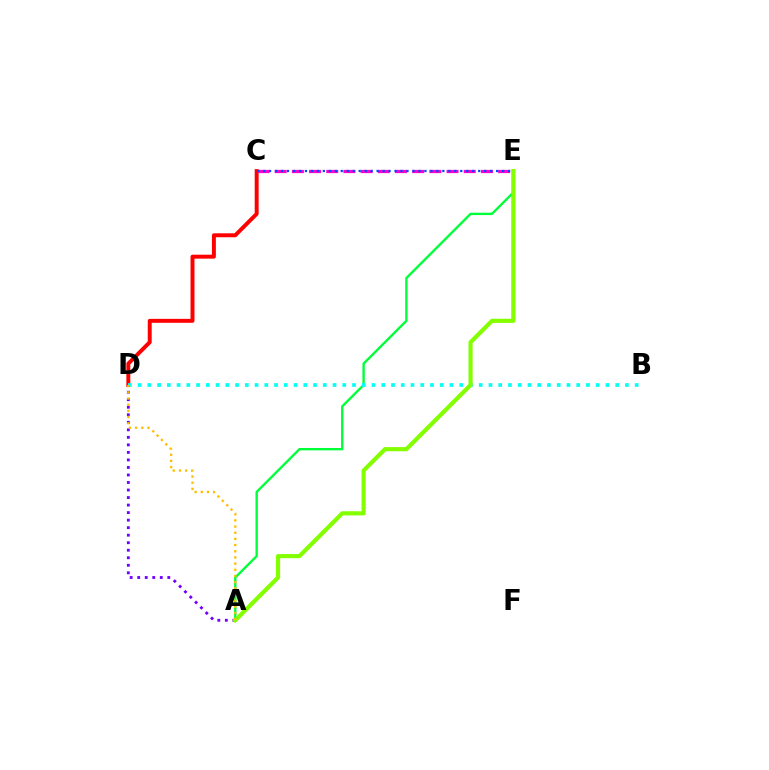{('A', 'D'): [{'color': '#7200ff', 'line_style': 'dotted', 'thickness': 2.04}, {'color': '#ffbd00', 'line_style': 'dotted', 'thickness': 1.68}], ('A', 'E'): [{'color': '#00ff39', 'line_style': 'solid', 'thickness': 1.7}, {'color': '#84ff00', 'line_style': 'solid', 'thickness': 3.0}], ('C', 'D'): [{'color': '#ff0000', 'line_style': 'solid', 'thickness': 2.85}], ('C', 'E'): [{'color': '#ff00cf', 'line_style': 'dashed', 'thickness': 2.33}, {'color': '#004bff', 'line_style': 'dotted', 'thickness': 1.62}], ('B', 'D'): [{'color': '#00fff6', 'line_style': 'dotted', 'thickness': 2.65}]}